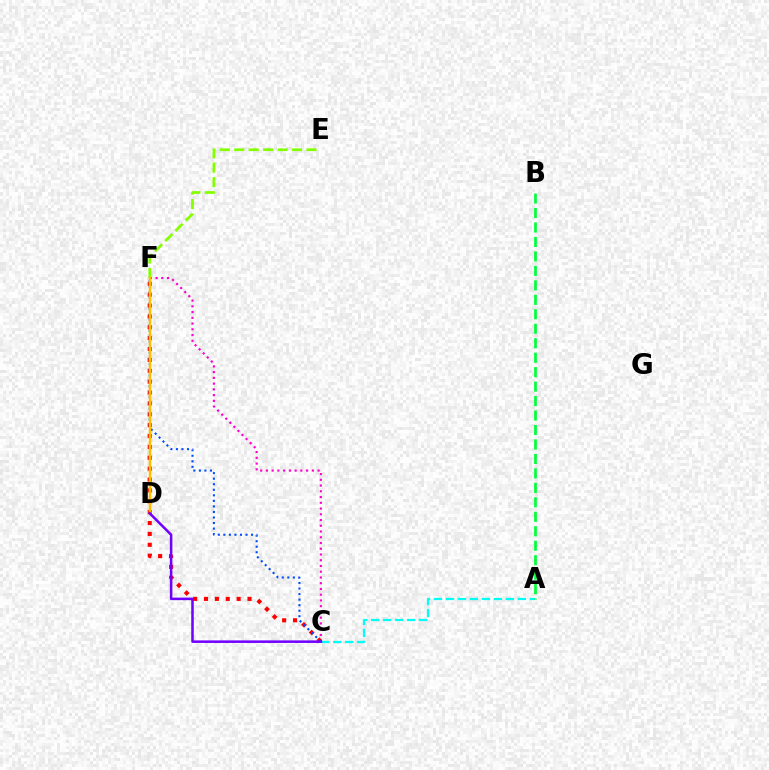{('C', 'F'): [{'color': '#ff00cf', 'line_style': 'dotted', 'thickness': 1.56}, {'color': '#ff0000', 'line_style': 'dotted', 'thickness': 2.95}, {'color': '#004bff', 'line_style': 'dotted', 'thickness': 1.51}], ('E', 'F'): [{'color': '#84ff00', 'line_style': 'dashed', 'thickness': 1.96}], ('A', 'C'): [{'color': '#00fff6', 'line_style': 'dashed', 'thickness': 1.63}], ('A', 'B'): [{'color': '#00ff39', 'line_style': 'dashed', 'thickness': 1.97}], ('D', 'F'): [{'color': '#ffbd00', 'line_style': 'solid', 'thickness': 1.79}], ('C', 'D'): [{'color': '#7200ff', 'line_style': 'solid', 'thickness': 1.83}]}